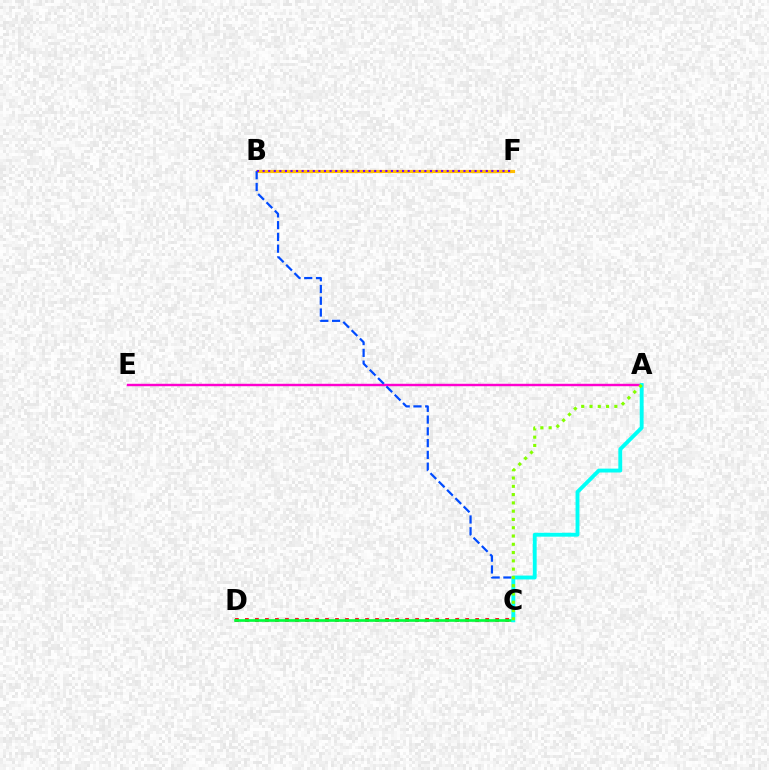{('C', 'D'): [{'color': '#ff0000', 'line_style': 'dotted', 'thickness': 2.72}, {'color': '#00ff39', 'line_style': 'solid', 'thickness': 1.92}], ('B', 'F'): [{'color': '#ffbd00', 'line_style': 'solid', 'thickness': 2.28}, {'color': '#7200ff', 'line_style': 'dotted', 'thickness': 1.52}], ('A', 'E'): [{'color': '#ff00cf', 'line_style': 'solid', 'thickness': 1.75}], ('B', 'C'): [{'color': '#004bff', 'line_style': 'dashed', 'thickness': 1.6}], ('A', 'C'): [{'color': '#00fff6', 'line_style': 'solid', 'thickness': 2.79}, {'color': '#84ff00', 'line_style': 'dotted', 'thickness': 2.25}]}